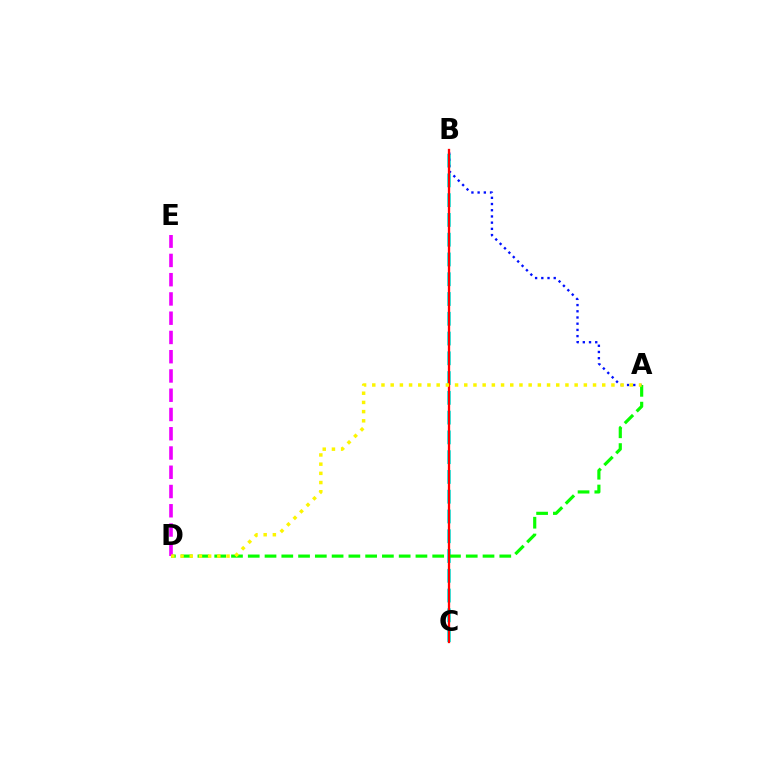{('B', 'C'): [{'color': '#00fff6', 'line_style': 'dashed', 'thickness': 2.69}, {'color': '#ff0000', 'line_style': 'solid', 'thickness': 1.65}], ('A', 'D'): [{'color': '#08ff00', 'line_style': 'dashed', 'thickness': 2.28}, {'color': '#fcf500', 'line_style': 'dotted', 'thickness': 2.5}], ('D', 'E'): [{'color': '#ee00ff', 'line_style': 'dashed', 'thickness': 2.62}], ('A', 'B'): [{'color': '#0010ff', 'line_style': 'dotted', 'thickness': 1.69}]}